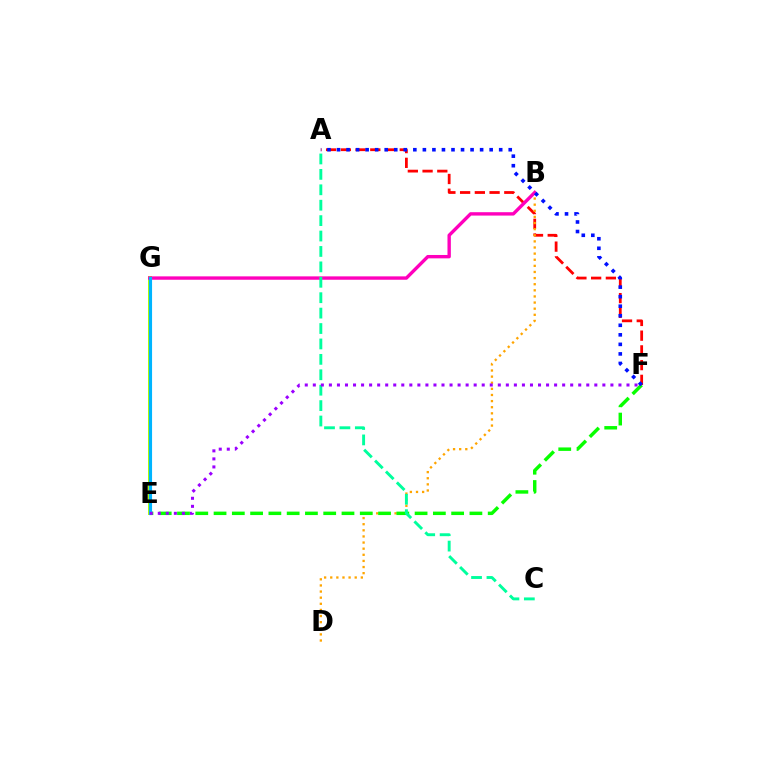{('E', 'G'): [{'color': '#b3ff00', 'line_style': 'solid', 'thickness': 2.88}, {'color': '#00b5ff', 'line_style': 'solid', 'thickness': 2.26}], ('A', 'F'): [{'color': '#ff0000', 'line_style': 'dashed', 'thickness': 2.0}, {'color': '#0010ff', 'line_style': 'dotted', 'thickness': 2.59}], ('B', 'D'): [{'color': '#ffa500', 'line_style': 'dotted', 'thickness': 1.66}], ('B', 'G'): [{'color': '#ff00bd', 'line_style': 'solid', 'thickness': 2.43}], ('E', 'F'): [{'color': '#08ff00', 'line_style': 'dashed', 'thickness': 2.48}, {'color': '#9b00ff', 'line_style': 'dotted', 'thickness': 2.19}], ('A', 'C'): [{'color': '#00ff9d', 'line_style': 'dashed', 'thickness': 2.09}]}